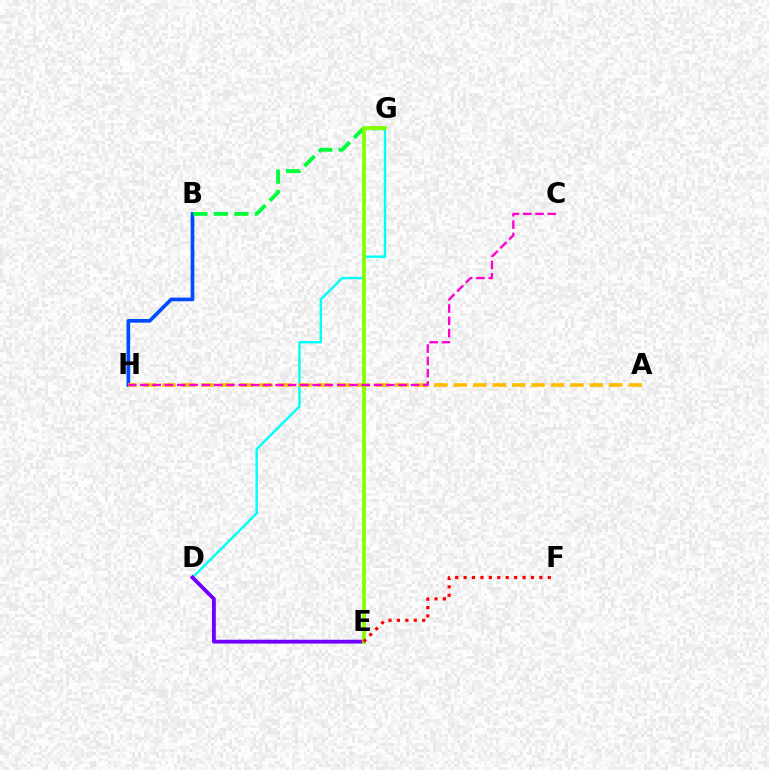{('D', 'G'): [{'color': '#00fff6', 'line_style': 'solid', 'thickness': 1.74}], ('B', 'H'): [{'color': '#004bff', 'line_style': 'solid', 'thickness': 2.65}], ('D', 'E'): [{'color': '#7200ff', 'line_style': 'solid', 'thickness': 2.76}], ('A', 'H'): [{'color': '#ffbd00', 'line_style': 'dashed', 'thickness': 2.64}], ('B', 'G'): [{'color': '#00ff39', 'line_style': 'dashed', 'thickness': 2.78}], ('E', 'G'): [{'color': '#84ff00', 'line_style': 'solid', 'thickness': 2.71}], ('C', 'H'): [{'color': '#ff00cf', 'line_style': 'dashed', 'thickness': 1.67}], ('E', 'F'): [{'color': '#ff0000', 'line_style': 'dotted', 'thickness': 2.29}]}